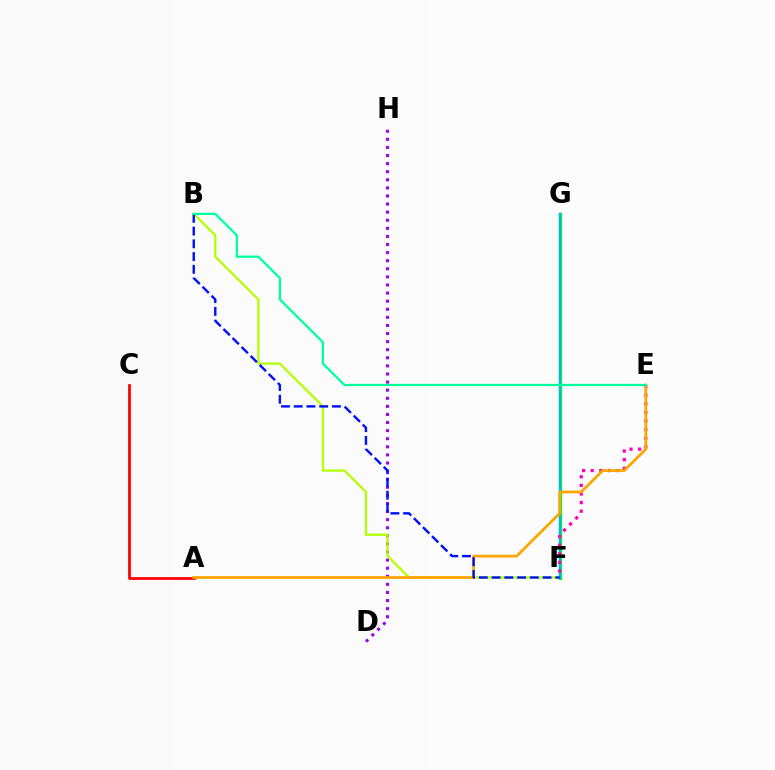{('D', 'H'): [{'color': '#9b00ff', 'line_style': 'dotted', 'thickness': 2.2}], ('B', 'F'): [{'color': '#b3ff00', 'line_style': 'solid', 'thickness': 1.61}, {'color': '#0010ff', 'line_style': 'dashed', 'thickness': 1.73}], ('F', 'G'): [{'color': '#08ff00', 'line_style': 'solid', 'thickness': 2.37}, {'color': '#00b5ff', 'line_style': 'solid', 'thickness': 1.66}], ('E', 'F'): [{'color': '#ff00bd', 'line_style': 'dotted', 'thickness': 2.34}], ('A', 'C'): [{'color': '#ff0000', 'line_style': 'solid', 'thickness': 1.99}], ('A', 'E'): [{'color': '#ffa500', 'line_style': 'solid', 'thickness': 1.98}], ('B', 'E'): [{'color': '#00ff9d', 'line_style': 'solid', 'thickness': 1.61}]}